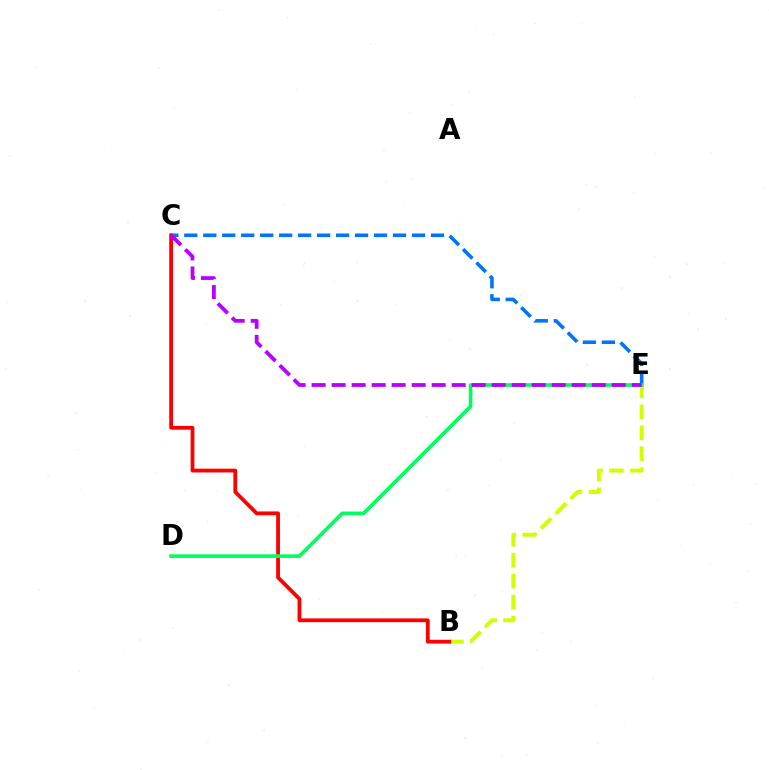{('C', 'E'): [{'color': '#0074ff', 'line_style': 'dashed', 'thickness': 2.58}, {'color': '#b900ff', 'line_style': 'dashed', 'thickness': 2.72}], ('B', 'E'): [{'color': '#d1ff00', 'line_style': 'dashed', 'thickness': 2.85}], ('B', 'C'): [{'color': '#ff0000', 'line_style': 'solid', 'thickness': 2.72}], ('D', 'E'): [{'color': '#00ff5c', 'line_style': 'solid', 'thickness': 2.6}]}